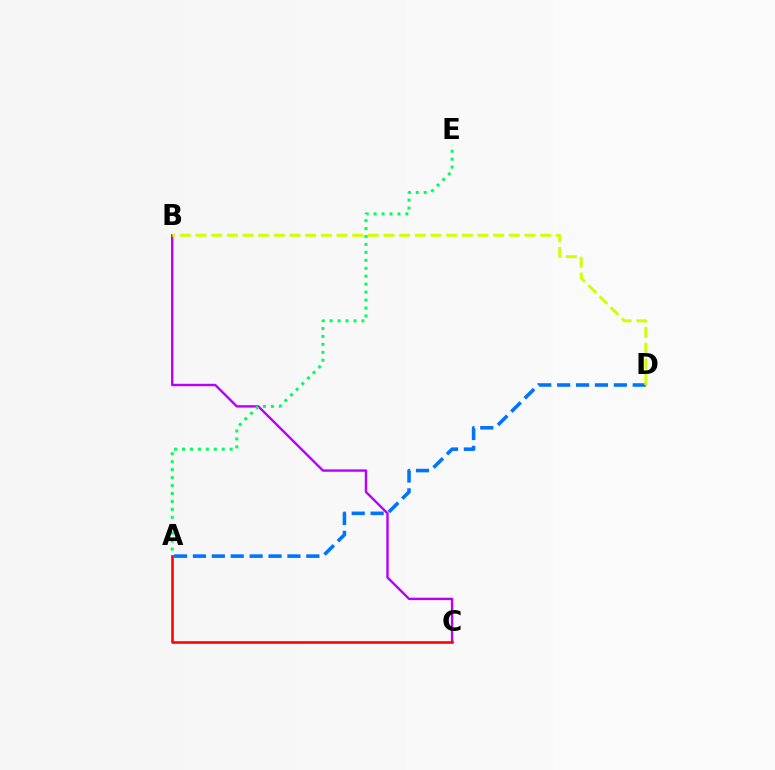{('B', 'C'): [{'color': '#b900ff', 'line_style': 'solid', 'thickness': 1.73}], ('A', 'D'): [{'color': '#0074ff', 'line_style': 'dashed', 'thickness': 2.57}], ('B', 'D'): [{'color': '#d1ff00', 'line_style': 'dashed', 'thickness': 2.13}], ('A', 'E'): [{'color': '#00ff5c', 'line_style': 'dotted', 'thickness': 2.16}], ('A', 'C'): [{'color': '#ff0000', 'line_style': 'solid', 'thickness': 1.86}]}